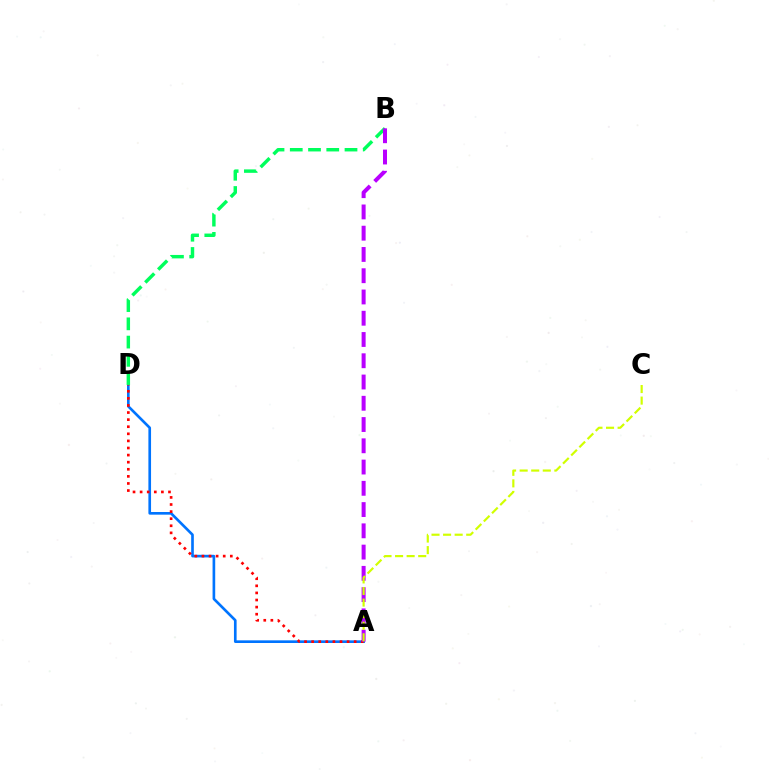{('A', 'D'): [{'color': '#0074ff', 'line_style': 'solid', 'thickness': 1.91}, {'color': '#ff0000', 'line_style': 'dotted', 'thickness': 1.93}], ('B', 'D'): [{'color': '#00ff5c', 'line_style': 'dashed', 'thickness': 2.48}], ('A', 'B'): [{'color': '#b900ff', 'line_style': 'dashed', 'thickness': 2.89}], ('A', 'C'): [{'color': '#d1ff00', 'line_style': 'dashed', 'thickness': 1.57}]}